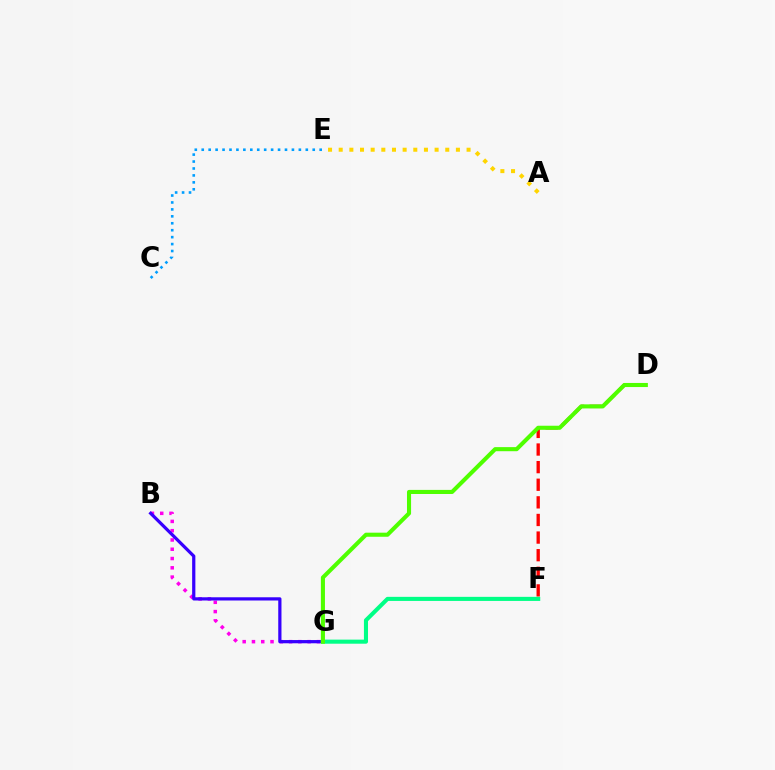{('B', 'G'): [{'color': '#ff00ed', 'line_style': 'dotted', 'thickness': 2.52}, {'color': '#3700ff', 'line_style': 'solid', 'thickness': 2.32}], ('D', 'F'): [{'color': '#ff0000', 'line_style': 'dashed', 'thickness': 2.39}], ('F', 'G'): [{'color': '#00ff86', 'line_style': 'solid', 'thickness': 2.94}], ('C', 'E'): [{'color': '#009eff', 'line_style': 'dotted', 'thickness': 1.88}], ('D', 'G'): [{'color': '#4fff00', 'line_style': 'solid', 'thickness': 2.94}], ('A', 'E'): [{'color': '#ffd500', 'line_style': 'dotted', 'thickness': 2.9}]}